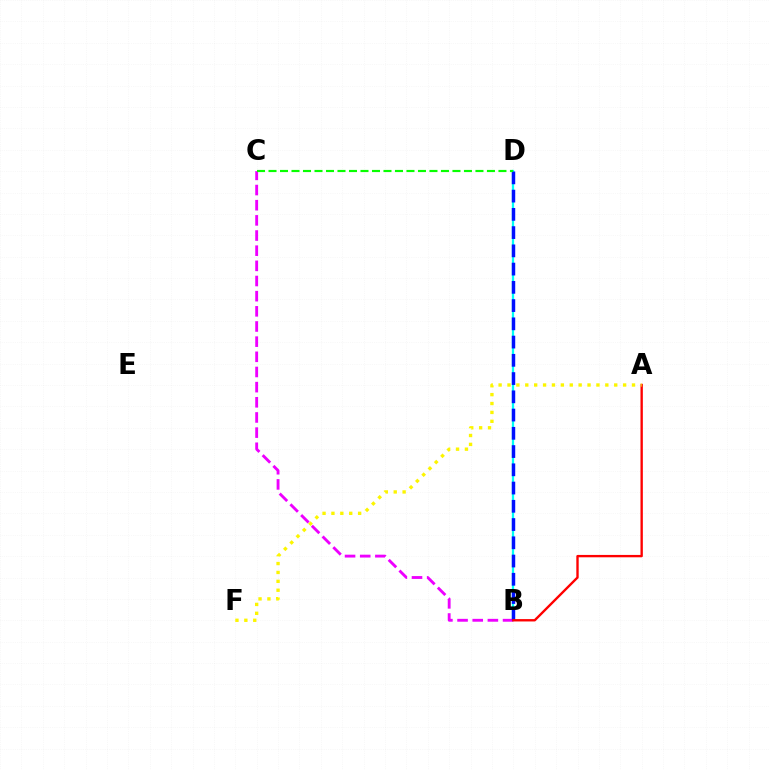{('B', 'D'): [{'color': '#00fff6', 'line_style': 'solid', 'thickness': 1.64}, {'color': '#0010ff', 'line_style': 'dashed', 'thickness': 2.48}], ('B', 'C'): [{'color': '#ee00ff', 'line_style': 'dashed', 'thickness': 2.06}], ('A', 'B'): [{'color': '#ff0000', 'line_style': 'solid', 'thickness': 1.7}], ('A', 'F'): [{'color': '#fcf500', 'line_style': 'dotted', 'thickness': 2.42}], ('C', 'D'): [{'color': '#08ff00', 'line_style': 'dashed', 'thickness': 1.56}]}